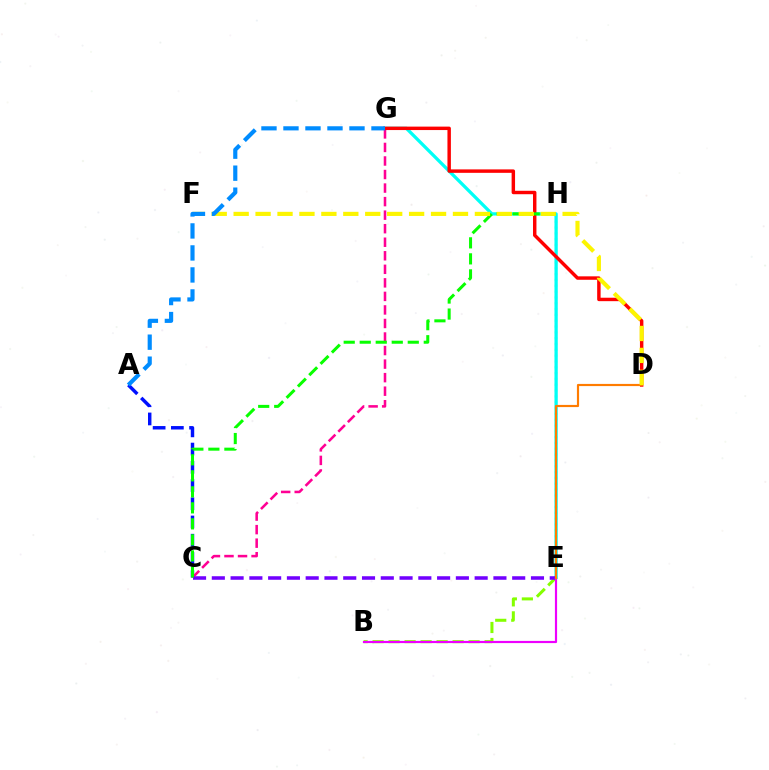{('E', 'H'): [{'color': '#00ff74', 'line_style': 'dotted', 'thickness': 1.58}], ('E', 'G'): [{'color': '#00fff6', 'line_style': 'solid', 'thickness': 2.36}], ('B', 'E'): [{'color': '#84ff00', 'line_style': 'dashed', 'thickness': 2.17}, {'color': '#ee00ff', 'line_style': 'solid', 'thickness': 1.57}], ('A', 'C'): [{'color': '#0010ff', 'line_style': 'dashed', 'thickness': 2.48}], ('C', 'G'): [{'color': '#ff0094', 'line_style': 'dashed', 'thickness': 1.84}], ('D', 'G'): [{'color': '#ff0000', 'line_style': 'solid', 'thickness': 2.48}], ('C', 'E'): [{'color': '#7200ff', 'line_style': 'dashed', 'thickness': 2.55}], ('C', 'H'): [{'color': '#08ff00', 'line_style': 'dashed', 'thickness': 2.18}], ('D', 'E'): [{'color': '#ff7c00', 'line_style': 'solid', 'thickness': 1.56}], ('D', 'F'): [{'color': '#fcf500', 'line_style': 'dashed', 'thickness': 2.98}], ('A', 'G'): [{'color': '#008cff', 'line_style': 'dashed', 'thickness': 2.99}]}